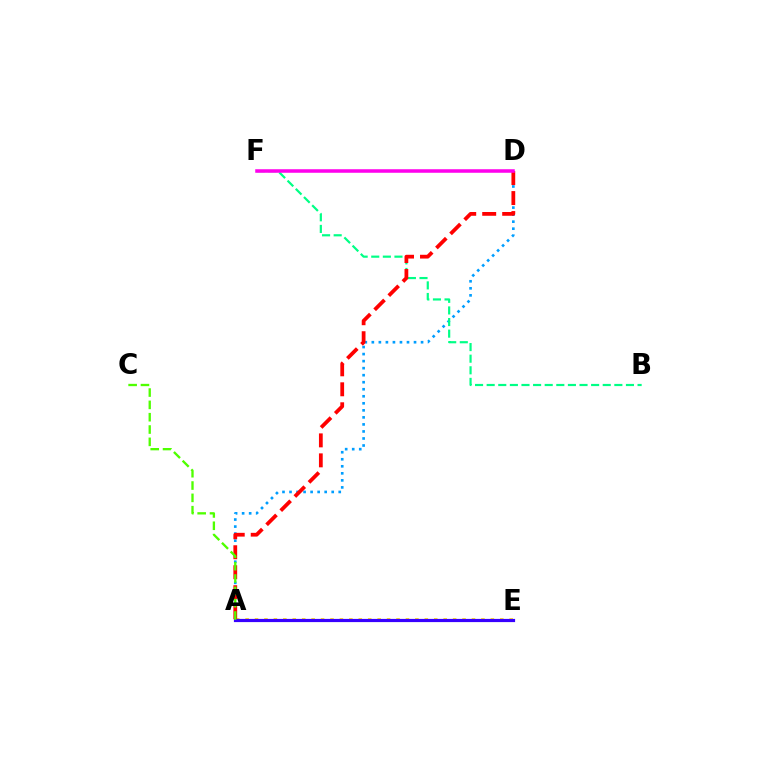{('A', 'D'): [{'color': '#009eff', 'line_style': 'dotted', 'thickness': 1.91}, {'color': '#ff0000', 'line_style': 'dashed', 'thickness': 2.71}], ('B', 'F'): [{'color': '#00ff86', 'line_style': 'dashed', 'thickness': 1.58}], ('A', 'E'): [{'color': '#ffd500', 'line_style': 'dotted', 'thickness': 2.56}, {'color': '#3700ff', 'line_style': 'solid', 'thickness': 2.3}], ('D', 'F'): [{'color': '#ff00ed', 'line_style': 'solid', 'thickness': 2.54}], ('A', 'C'): [{'color': '#4fff00', 'line_style': 'dashed', 'thickness': 1.67}]}